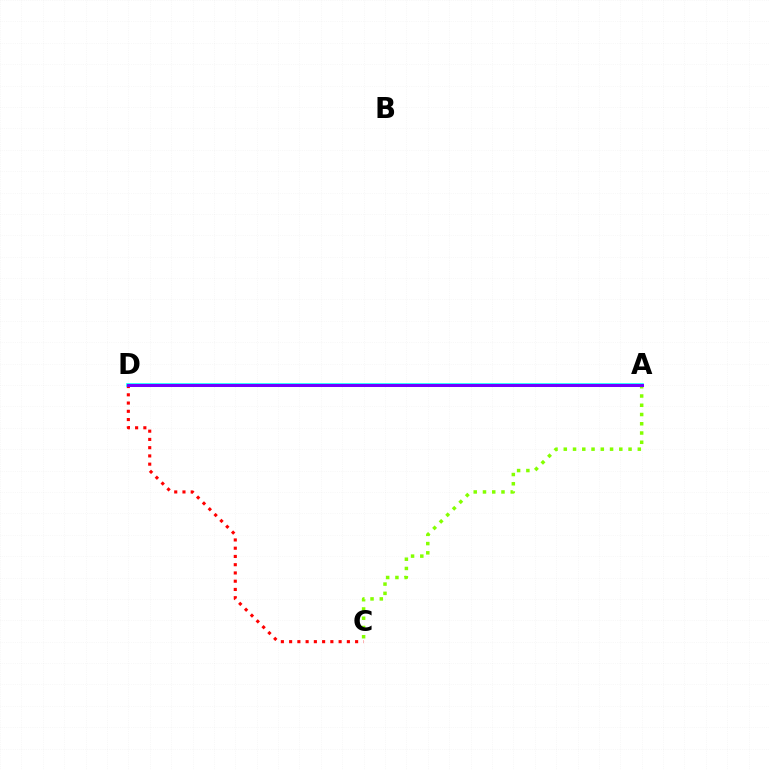{('A', 'C'): [{'color': '#84ff00', 'line_style': 'dotted', 'thickness': 2.51}], ('C', 'D'): [{'color': '#ff0000', 'line_style': 'dotted', 'thickness': 2.24}], ('A', 'D'): [{'color': '#00fff6', 'line_style': 'solid', 'thickness': 2.59}, {'color': '#7200ff', 'line_style': 'solid', 'thickness': 2.17}]}